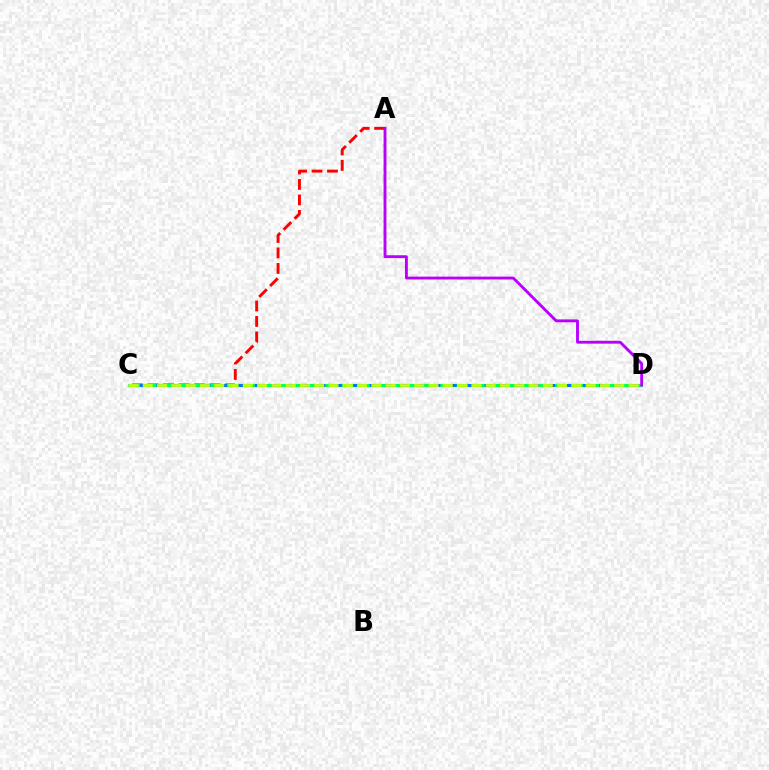{('A', 'C'): [{'color': '#ff0000', 'line_style': 'dashed', 'thickness': 2.1}], ('C', 'D'): [{'color': '#0074ff', 'line_style': 'dashed', 'thickness': 2.23}, {'color': '#00ff5c', 'line_style': 'dashed', 'thickness': 2.23}, {'color': '#d1ff00', 'line_style': 'dashed', 'thickness': 1.94}], ('A', 'D'): [{'color': '#b900ff', 'line_style': 'solid', 'thickness': 2.07}]}